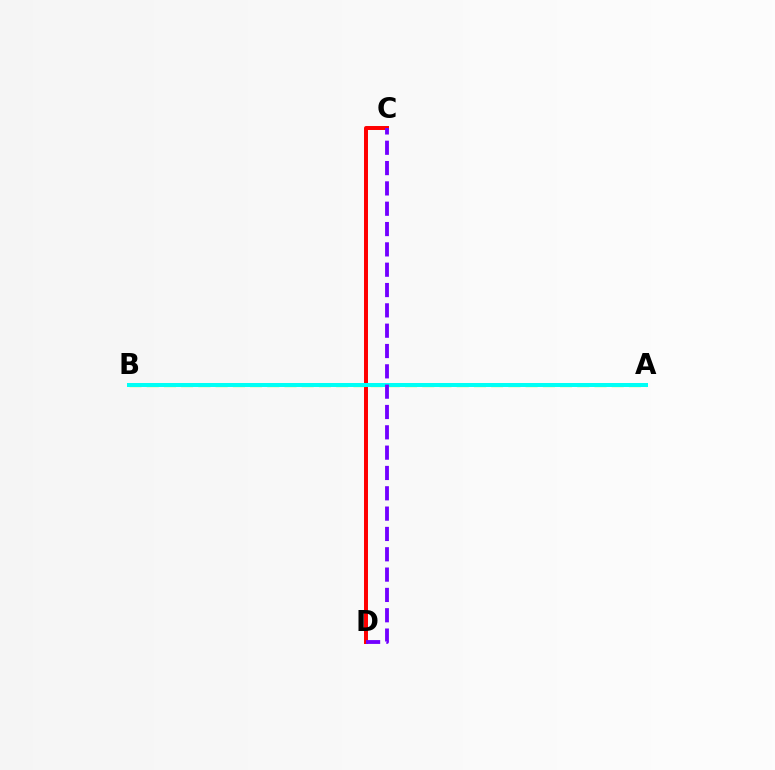{('C', 'D'): [{'color': '#ff0000', 'line_style': 'solid', 'thickness': 2.86}, {'color': '#7200ff', 'line_style': 'dashed', 'thickness': 2.76}], ('A', 'B'): [{'color': '#84ff00', 'line_style': 'dashed', 'thickness': 2.34}, {'color': '#00fff6', 'line_style': 'solid', 'thickness': 2.88}]}